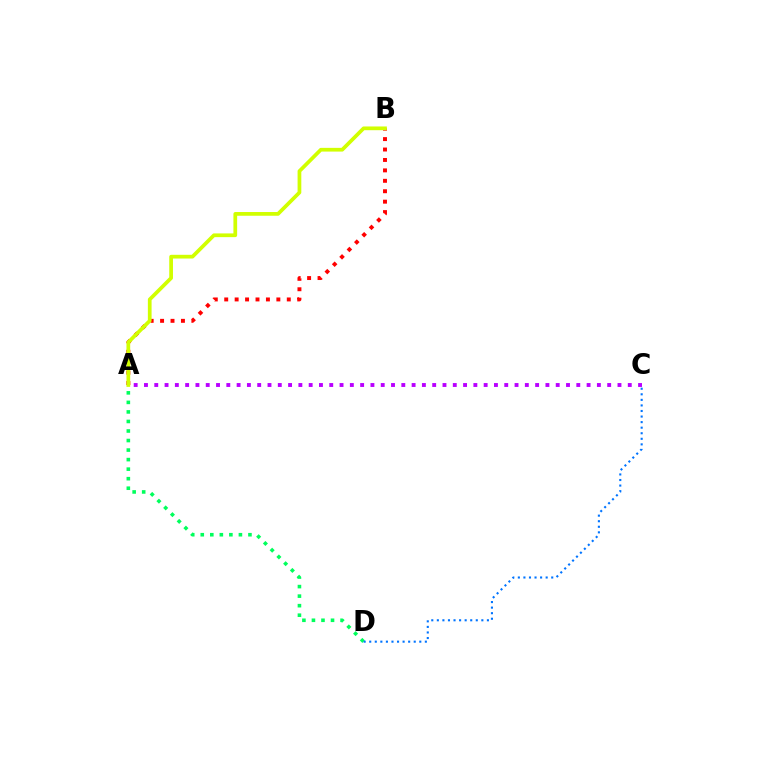{('A', 'B'): [{'color': '#ff0000', 'line_style': 'dotted', 'thickness': 2.83}, {'color': '#d1ff00', 'line_style': 'solid', 'thickness': 2.68}], ('A', 'D'): [{'color': '#00ff5c', 'line_style': 'dotted', 'thickness': 2.59}], ('A', 'C'): [{'color': '#b900ff', 'line_style': 'dotted', 'thickness': 2.8}], ('C', 'D'): [{'color': '#0074ff', 'line_style': 'dotted', 'thickness': 1.51}]}